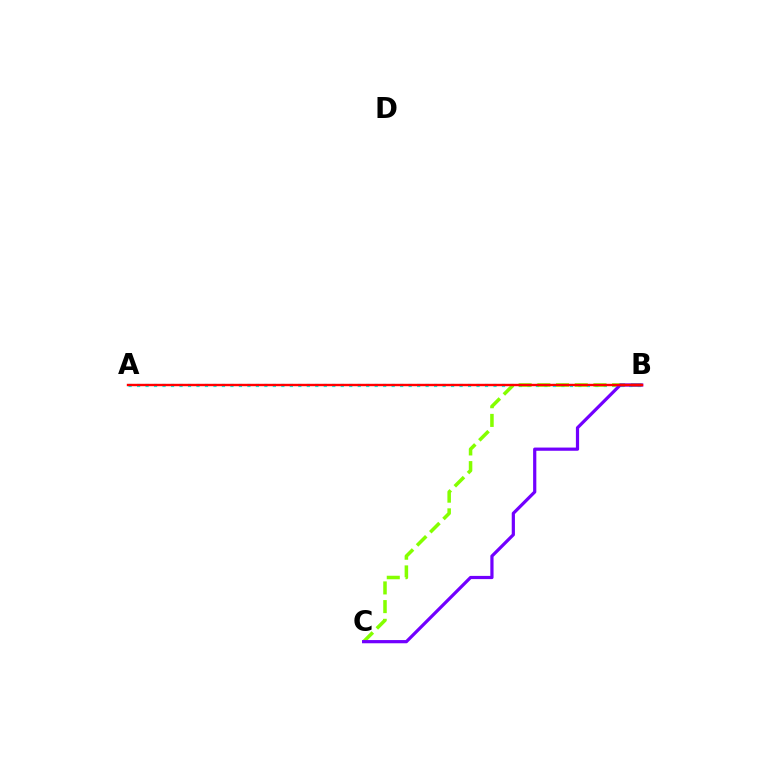{('A', 'B'): [{'color': '#00fff6', 'line_style': 'dotted', 'thickness': 2.31}, {'color': '#ff0000', 'line_style': 'solid', 'thickness': 1.73}], ('B', 'C'): [{'color': '#84ff00', 'line_style': 'dashed', 'thickness': 2.54}, {'color': '#7200ff', 'line_style': 'solid', 'thickness': 2.31}]}